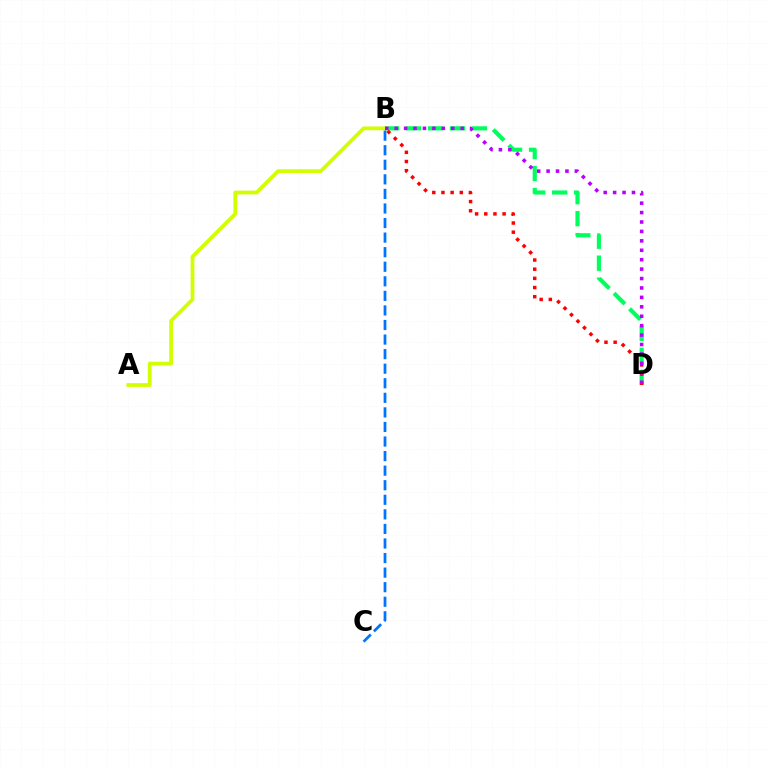{('B', 'D'): [{'color': '#00ff5c', 'line_style': 'dashed', 'thickness': 2.99}, {'color': '#ff0000', 'line_style': 'dotted', 'thickness': 2.49}, {'color': '#b900ff', 'line_style': 'dotted', 'thickness': 2.56}], ('A', 'B'): [{'color': '#d1ff00', 'line_style': 'solid', 'thickness': 2.7}], ('B', 'C'): [{'color': '#0074ff', 'line_style': 'dashed', 'thickness': 1.98}]}